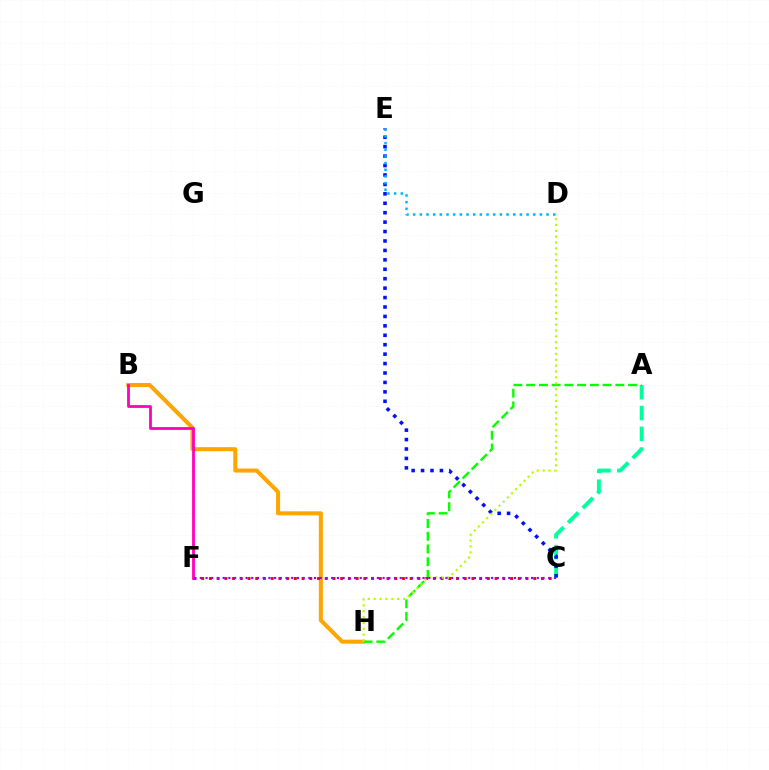{('A', 'C'): [{'color': '#00ff9d', 'line_style': 'dashed', 'thickness': 2.82}], ('B', 'H'): [{'color': '#ffa500', 'line_style': 'solid', 'thickness': 2.91}], ('C', 'E'): [{'color': '#0010ff', 'line_style': 'dotted', 'thickness': 2.56}], ('A', 'H'): [{'color': '#08ff00', 'line_style': 'dashed', 'thickness': 1.73}], ('C', 'F'): [{'color': '#ff0000', 'line_style': 'dotted', 'thickness': 2.1}, {'color': '#9b00ff', 'line_style': 'dotted', 'thickness': 1.55}], ('D', 'H'): [{'color': '#b3ff00', 'line_style': 'dotted', 'thickness': 1.59}], ('D', 'E'): [{'color': '#00b5ff', 'line_style': 'dotted', 'thickness': 1.81}], ('B', 'F'): [{'color': '#ff00bd', 'line_style': 'solid', 'thickness': 2.01}]}